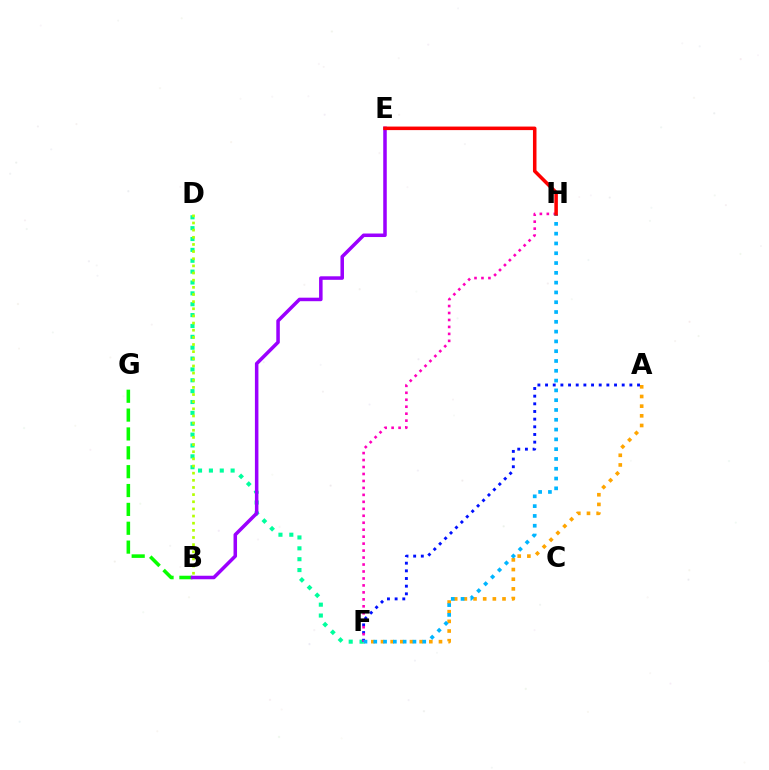{('A', 'F'): [{'color': '#ffa500', 'line_style': 'dotted', 'thickness': 2.63}, {'color': '#0010ff', 'line_style': 'dotted', 'thickness': 2.08}], ('D', 'F'): [{'color': '#00ff9d', 'line_style': 'dotted', 'thickness': 2.95}], ('F', 'H'): [{'color': '#ff00bd', 'line_style': 'dotted', 'thickness': 1.89}, {'color': '#00b5ff', 'line_style': 'dotted', 'thickness': 2.66}], ('B', 'G'): [{'color': '#08ff00', 'line_style': 'dashed', 'thickness': 2.56}], ('B', 'D'): [{'color': '#b3ff00', 'line_style': 'dotted', 'thickness': 1.94}], ('B', 'E'): [{'color': '#9b00ff', 'line_style': 'solid', 'thickness': 2.53}], ('E', 'H'): [{'color': '#ff0000', 'line_style': 'solid', 'thickness': 2.54}]}